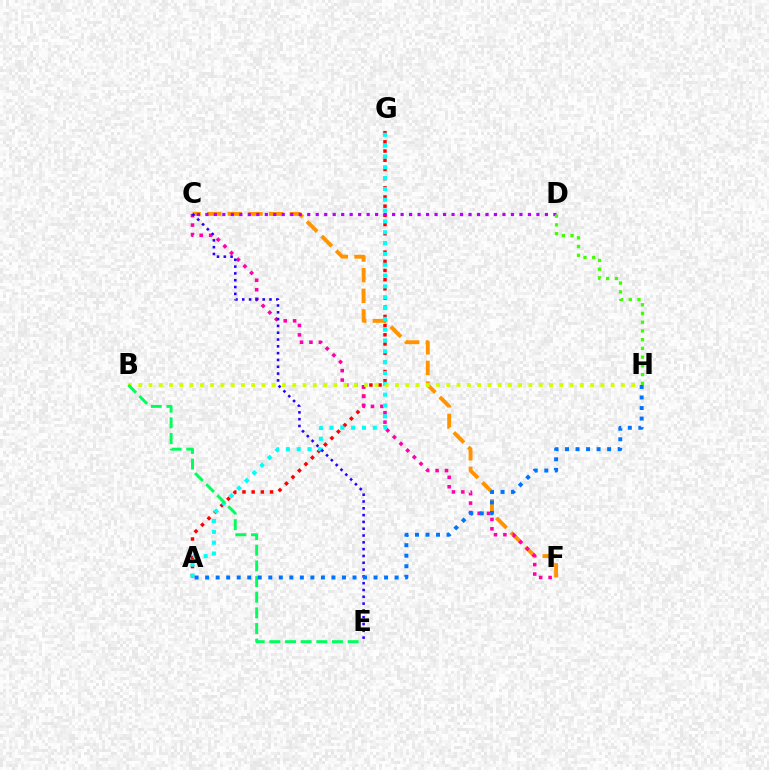{('A', 'G'): [{'color': '#ff0000', 'line_style': 'dotted', 'thickness': 2.5}, {'color': '#00fff6', 'line_style': 'dotted', 'thickness': 2.94}], ('C', 'F'): [{'color': '#ff9400', 'line_style': 'dashed', 'thickness': 2.8}, {'color': '#ff00ac', 'line_style': 'dotted', 'thickness': 2.56}], ('B', 'H'): [{'color': '#d1ff00', 'line_style': 'dotted', 'thickness': 2.79}], ('C', 'E'): [{'color': '#2500ff', 'line_style': 'dotted', 'thickness': 1.85}], ('B', 'E'): [{'color': '#00ff5c', 'line_style': 'dashed', 'thickness': 2.13}], ('C', 'D'): [{'color': '#b900ff', 'line_style': 'dotted', 'thickness': 2.31}], ('A', 'H'): [{'color': '#0074ff', 'line_style': 'dotted', 'thickness': 2.86}], ('D', 'H'): [{'color': '#3dff00', 'line_style': 'dotted', 'thickness': 2.37}]}